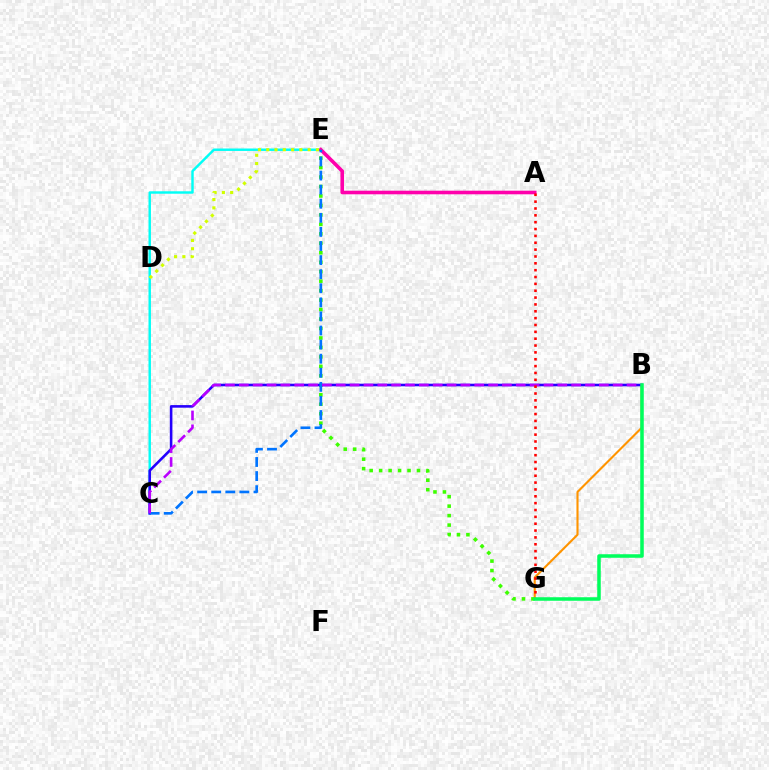{('E', 'G'): [{'color': '#3dff00', 'line_style': 'dotted', 'thickness': 2.57}], ('B', 'G'): [{'color': '#ff9400', 'line_style': 'solid', 'thickness': 1.52}, {'color': '#00ff5c', 'line_style': 'solid', 'thickness': 2.54}], ('C', 'E'): [{'color': '#00fff6', 'line_style': 'solid', 'thickness': 1.76}, {'color': '#0074ff', 'line_style': 'dashed', 'thickness': 1.91}], ('B', 'C'): [{'color': '#2500ff', 'line_style': 'solid', 'thickness': 1.86}, {'color': '#b900ff', 'line_style': 'dashed', 'thickness': 1.88}], ('A', 'E'): [{'color': '#ff00ac', 'line_style': 'solid', 'thickness': 2.59}], ('D', 'E'): [{'color': '#d1ff00', 'line_style': 'dotted', 'thickness': 2.25}], ('A', 'G'): [{'color': '#ff0000', 'line_style': 'dotted', 'thickness': 1.86}]}